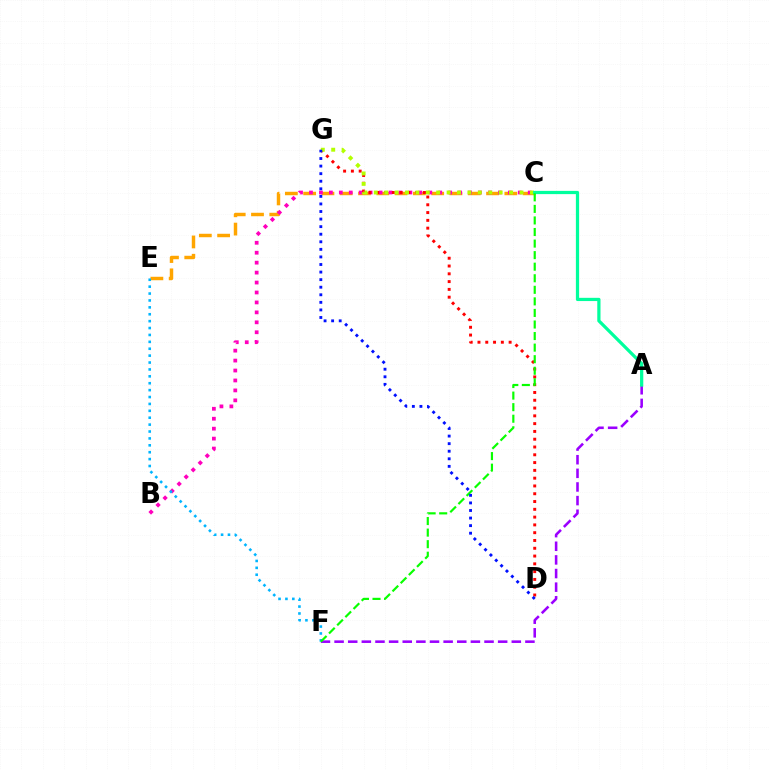{('C', 'E'): [{'color': '#ffa500', 'line_style': 'dashed', 'thickness': 2.48}], ('B', 'C'): [{'color': '#ff00bd', 'line_style': 'dotted', 'thickness': 2.7}], ('D', 'G'): [{'color': '#ff0000', 'line_style': 'dotted', 'thickness': 2.12}, {'color': '#0010ff', 'line_style': 'dotted', 'thickness': 2.06}], ('C', 'G'): [{'color': '#b3ff00', 'line_style': 'dotted', 'thickness': 2.83}], ('A', 'F'): [{'color': '#9b00ff', 'line_style': 'dashed', 'thickness': 1.85}], ('A', 'C'): [{'color': '#00ff9d', 'line_style': 'solid', 'thickness': 2.33}], ('E', 'F'): [{'color': '#00b5ff', 'line_style': 'dotted', 'thickness': 1.87}], ('C', 'F'): [{'color': '#08ff00', 'line_style': 'dashed', 'thickness': 1.57}]}